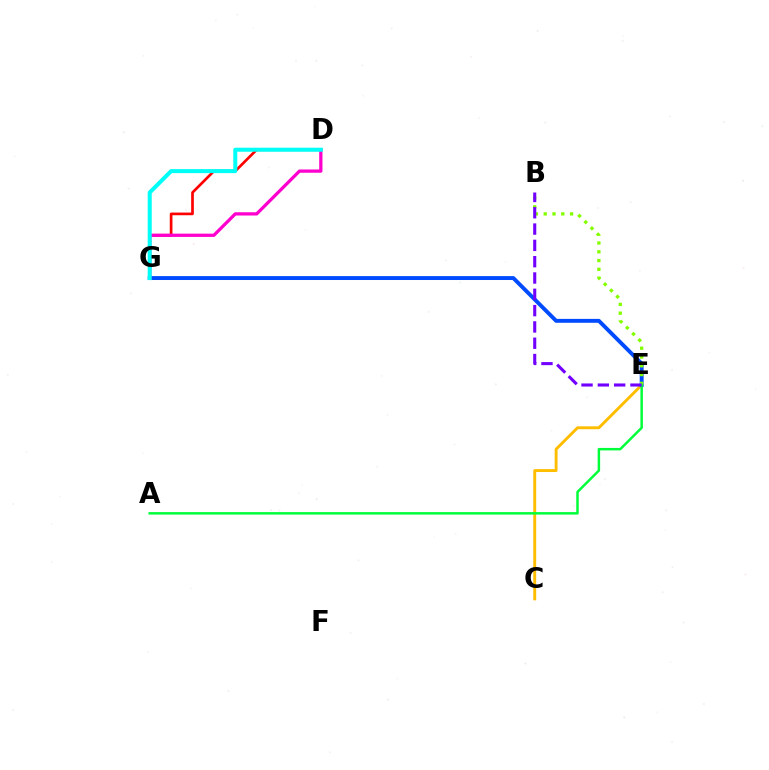{('C', 'E'): [{'color': '#ffbd00', 'line_style': 'solid', 'thickness': 2.08}], ('D', 'G'): [{'color': '#ff0000', 'line_style': 'solid', 'thickness': 1.93}, {'color': '#ff00cf', 'line_style': 'solid', 'thickness': 2.35}, {'color': '#00fff6', 'line_style': 'solid', 'thickness': 2.9}], ('E', 'G'): [{'color': '#004bff', 'line_style': 'solid', 'thickness': 2.82}], ('B', 'E'): [{'color': '#84ff00', 'line_style': 'dotted', 'thickness': 2.39}, {'color': '#7200ff', 'line_style': 'dashed', 'thickness': 2.22}], ('A', 'E'): [{'color': '#00ff39', 'line_style': 'solid', 'thickness': 1.79}]}